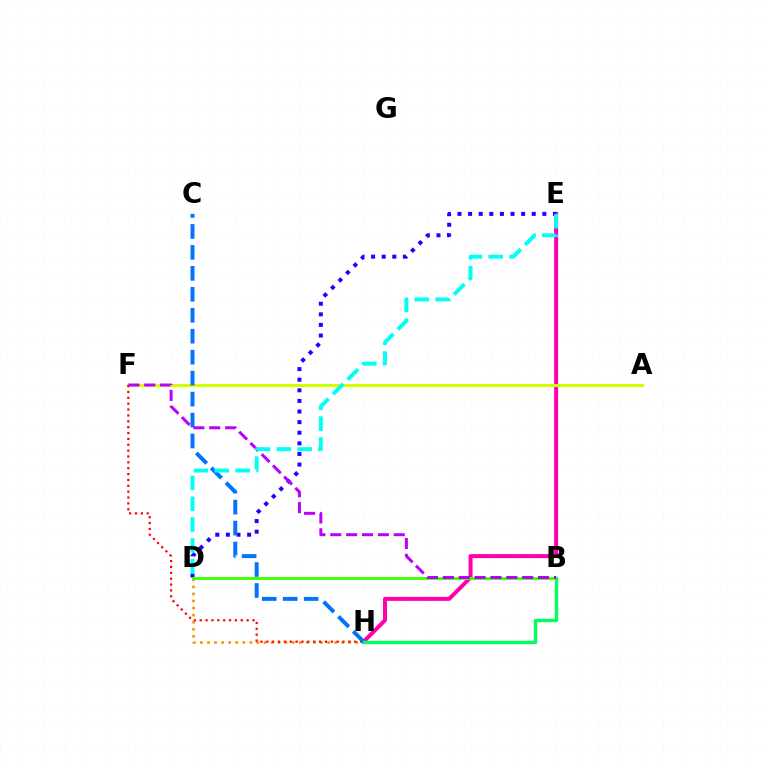{('D', 'H'): [{'color': '#ff9400', 'line_style': 'dotted', 'thickness': 1.92}], ('E', 'H'): [{'color': '#ff00ac', 'line_style': 'solid', 'thickness': 2.88}], ('D', 'E'): [{'color': '#2500ff', 'line_style': 'dotted', 'thickness': 2.88}, {'color': '#00fff6', 'line_style': 'dashed', 'thickness': 2.83}], ('A', 'F'): [{'color': '#d1ff00', 'line_style': 'solid', 'thickness': 2.24}], ('F', 'H'): [{'color': '#ff0000', 'line_style': 'dotted', 'thickness': 1.59}], ('B', 'D'): [{'color': '#3dff00', 'line_style': 'solid', 'thickness': 2.06}], ('C', 'H'): [{'color': '#0074ff', 'line_style': 'dashed', 'thickness': 2.85}], ('B', 'H'): [{'color': '#00ff5c', 'line_style': 'solid', 'thickness': 2.42}], ('B', 'F'): [{'color': '#b900ff', 'line_style': 'dashed', 'thickness': 2.16}]}